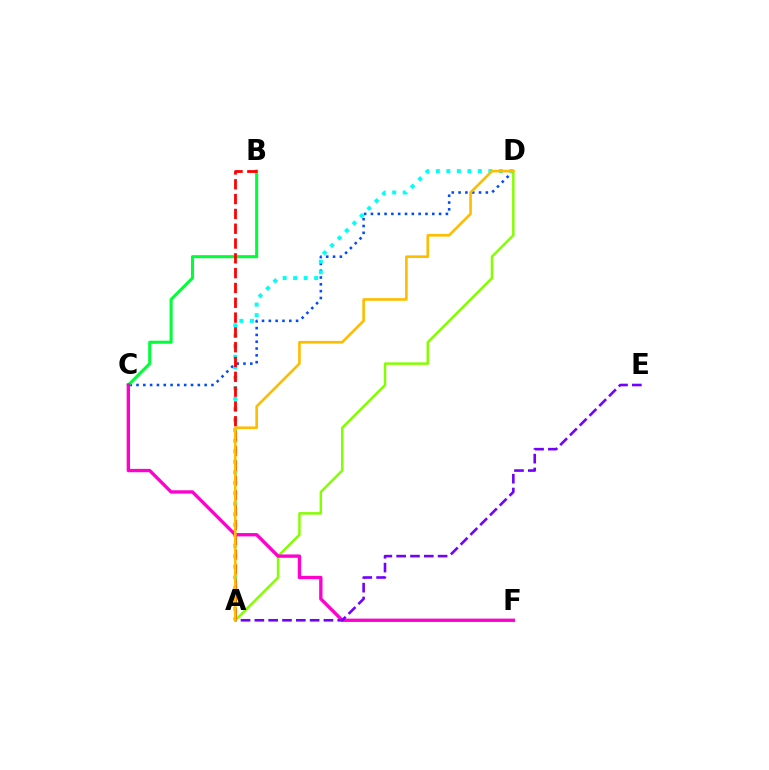{('C', 'D'): [{'color': '#004bff', 'line_style': 'dotted', 'thickness': 1.85}], ('A', 'D'): [{'color': '#00fff6', 'line_style': 'dotted', 'thickness': 2.85}, {'color': '#84ff00', 'line_style': 'solid', 'thickness': 1.79}, {'color': '#ffbd00', 'line_style': 'solid', 'thickness': 1.91}], ('B', 'C'): [{'color': '#00ff39', 'line_style': 'solid', 'thickness': 2.21}], ('A', 'B'): [{'color': '#ff0000', 'line_style': 'dashed', 'thickness': 2.01}], ('C', 'F'): [{'color': '#ff00cf', 'line_style': 'solid', 'thickness': 2.4}], ('A', 'E'): [{'color': '#7200ff', 'line_style': 'dashed', 'thickness': 1.88}]}